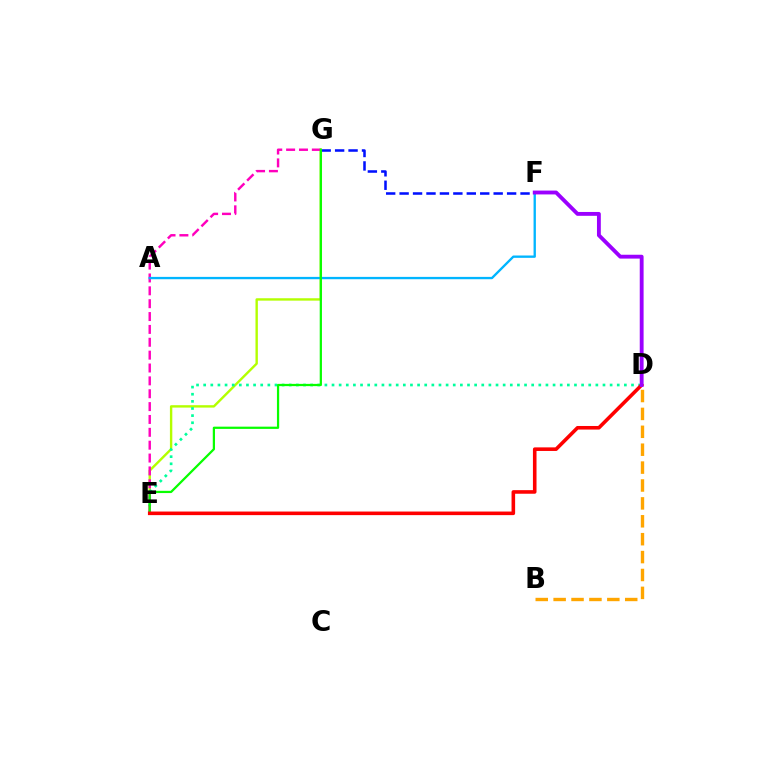{('E', 'G'): [{'color': '#b3ff00', 'line_style': 'solid', 'thickness': 1.72}, {'color': '#ff00bd', 'line_style': 'dashed', 'thickness': 1.75}, {'color': '#08ff00', 'line_style': 'solid', 'thickness': 1.61}], ('B', 'D'): [{'color': '#ffa500', 'line_style': 'dashed', 'thickness': 2.43}], ('D', 'E'): [{'color': '#00ff9d', 'line_style': 'dotted', 'thickness': 1.94}, {'color': '#ff0000', 'line_style': 'solid', 'thickness': 2.58}], ('F', 'G'): [{'color': '#0010ff', 'line_style': 'dashed', 'thickness': 1.83}], ('A', 'F'): [{'color': '#00b5ff', 'line_style': 'solid', 'thickness': 1.68}], ('D', 'F'): [{'color': '#9b00ff', 'line_style': 'solid', 'thickness': 2.77}]}